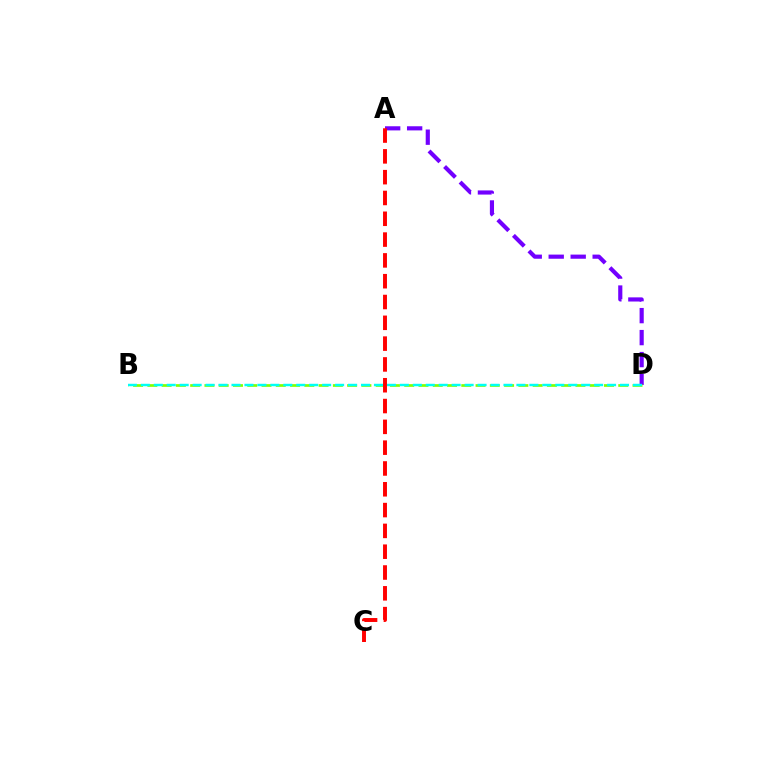{('A', 'D'): [{'color': '#7200ff', 'line_style': 'dashed', 'thickness': 2.99}], ('B', 'D'): [{'color': '#84ff00', 'line_style': 'dashed', 'thickness': 1.94}, {'color': '#00fff6', 'line_style': 'dashed', 'thickness': 1.76}], ('A', 'C'): [{'color': '#ff0000', 'line_style': 'dashed', 'thickness': 2.83}]}